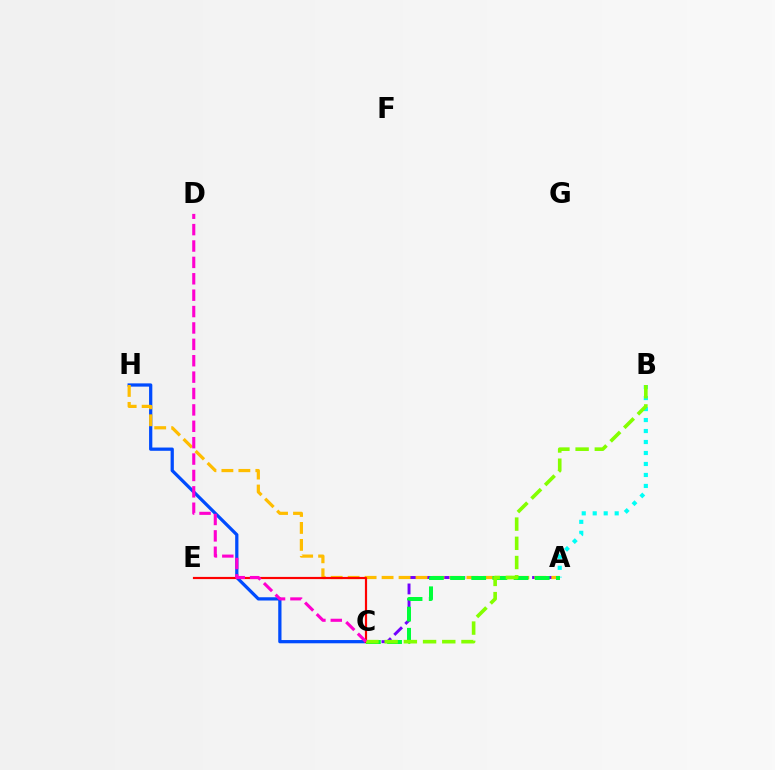{('C', 'H'): [{'color': '#004bff', 'line_style': 'solid', 'thickness': 2.34}], ('A', 'C'): [{'color': '#7200ff', 'line_style': 'dashed', 'thickness': 2.11}, {'color': '#00ff39', 'line_style': 'dashed', 'thickness': 2.88}], ('A', 'H'): [{'color': '#ffbd00', 'line_style': 'dashed', 'thickness': 2.31}], ('A', 'B'): [{'color': '#00fff6', 'line_style': 'dotted', 'thickness': 2.99}], ('C', 'E'): [{'color': '#ff0000', 'line_style': 'solid', 'thickness': 1.57}], ('B', 'C'): [{'color': '#84ff00', 'line_style': 'dashed', 'thickness': 2.61}], ('C', 'D'): [{'color': '#ff00cf', 'line_style': 'dashed', 'thickness': 2.23}]}